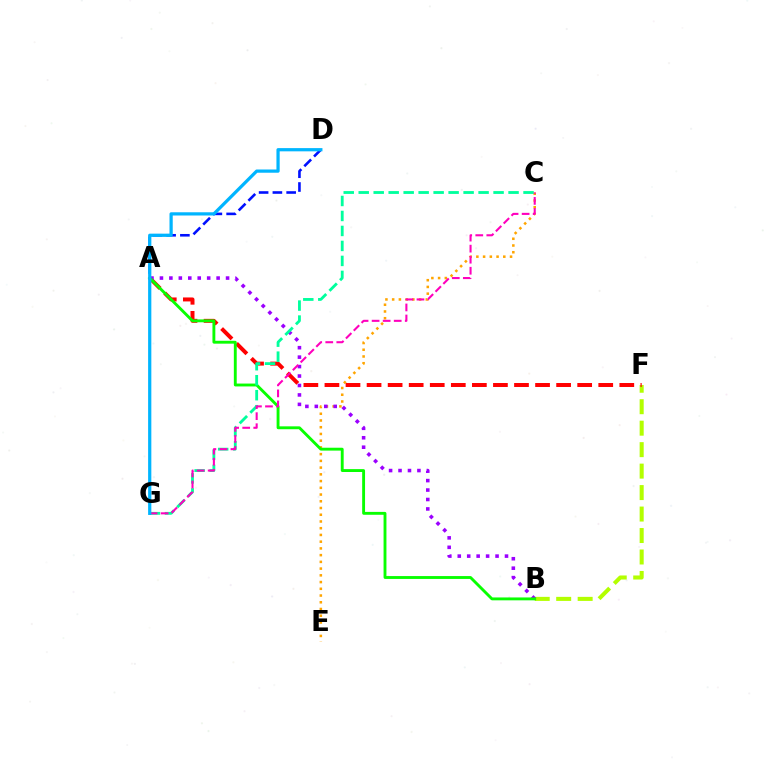{('C', 'E'): [{'color': '#ffa500', 'line_style': 'dotted', 'thickness': 1.83}], ('A', 'D'): [{'color': '#0010ff', 'line_style': 'dashed', 'thickness': 1.87}], ('B', 'F'): [{'color': '#b3ff00', 'line_style': 'dashed', 'thickness': 2.92}], ('A', 'F'): [{'color': '#ff0000', 'line_style': 'dashed', 'thickness': 2.86}], ('A', 'B'): [{'color': '#9b00ff', 'line_style': 'dotted', 'thickness': 2.57}, {'color': '#08ff00', 'line_style': 'solid', 'thickness': 2.07}], ('C', 'G'): [{'color': '#00ff9d', 'line_style': 'dashed', 'thickness': 2.04}, {'color': '#ff00bd', 'line_style': 'dashed', 'thickness': 1.5}], ('D', 'G'): [{'color': '#00b5ff', 'line_style': 'solid', 'thickness': 2.33}]}